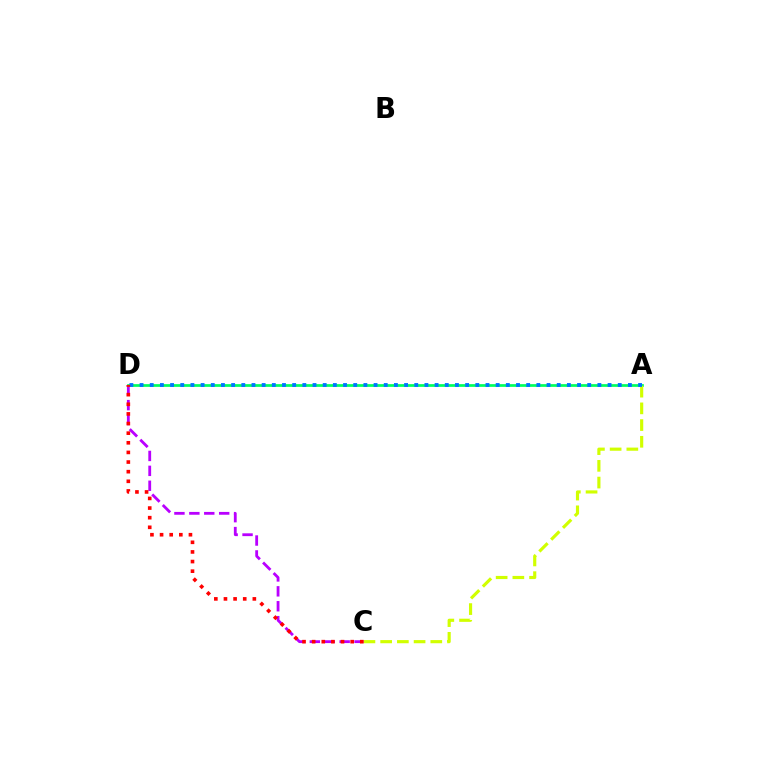{('C', 'D'): [{'color': '#b900ff', 'line_style': 'dashed', 'thickness': 2.03}, {'color': '#ff0000', 'line_style': 'dotted', 'thickness': 2.62}], ('A', 'D'): [{'color': '#00ff5c', 'line_style': 'solid', 'thickness': 1.96}, {'color': '#0074ff', 'line_style': 'dotted', 'thickness': 2.76}], ('A', 'C'): [{'color': '#d1ff00', 'line_style': 'dashed', 'thickness': 2.27}]}